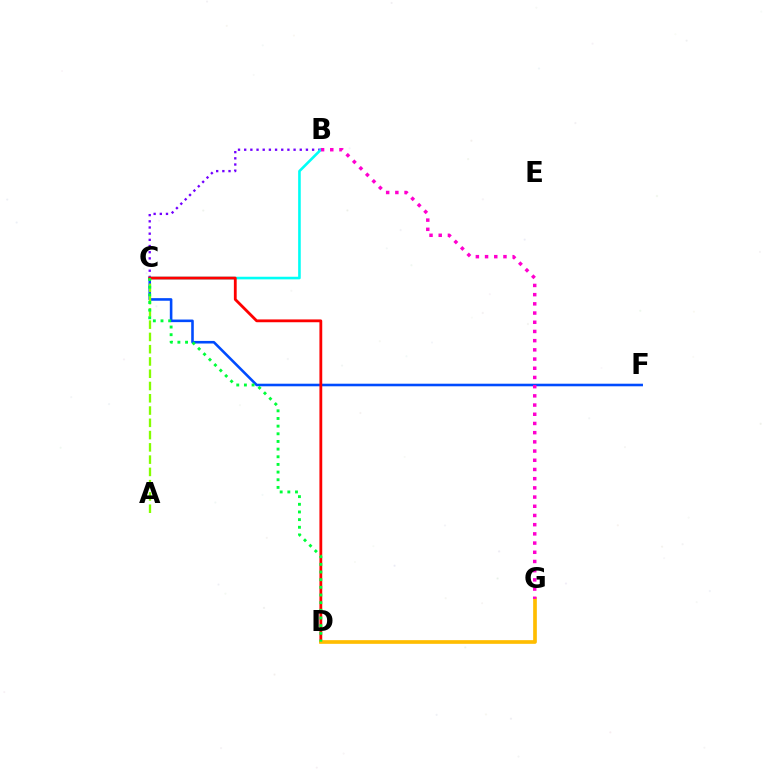{('B', 'C'): [{'color': '#7200ff', 'line_style': 'dotted', 'thickness': 1.68}, {'color': '#00fff6', 'line_style': 'solid', 'thickness': 1.88}], ('C', 'F'): [{'color': '#004bff', 'line_style': 'solid', 'thickness': 1.86}], ('A', 'C'): [{'color': '#84ff00', 'line_style': 'dashed', 'thickness': 1.67}], ('C', 'D'): [{'color': '#ff0000', 'line_style': 'solid', 'thickness': 2.02}, {'color': '#00ff39', 'line_style': 'dotted', 'thickness': 2.08}], ('D', 'G'): [{'color': '#ffbd00', 'line_style': 'solid', 'thickness': 2.64}], ('B', 'G'): [{'color': '#ff00cf', 'line_style': 'dotted', 'thickness': 2.5}]}